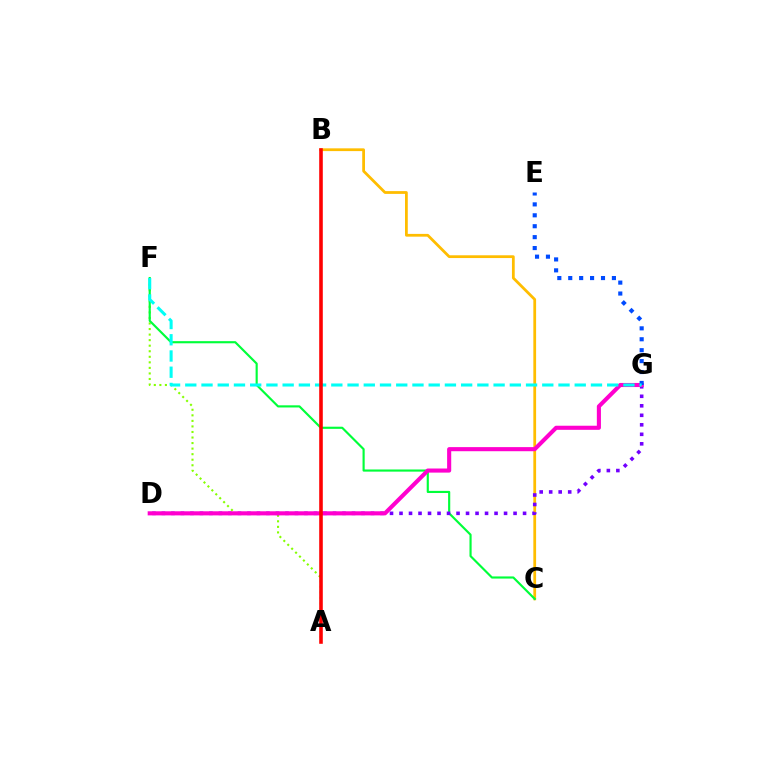{('A', 'F'): [{'color': '#84ff00', 'line_style': 'dotted', 'thickness': 1.51}], ('B', 'C'): [{'color': '#ffbd00', 'line_style': 'solid', 'thickness': 1.99}], ('C', 'F'): [{'color': '#00ff39', 'line_style': 'solid', 'thickness': 1.55}], ('D', 'G'): [{'color': '#7200ff', 'line_style': 'dotted', 'thickness': 2.58}, {'color': '#ff00cf', 'line_style': 'solid', 'thickness': 2.95}], ('E', 'G'): [{'color': '#004bff', 'line_style': 'dotted', 'thickness': 2.97}], ('F', 'G'): [{'color': '#00fff6', 'line_style': 'dashed', 'thickness': 2.2}], ('A', 'B'): [{'color': '#ff0000', 'line_style': 'solid', 'thickness': 2.58}]}